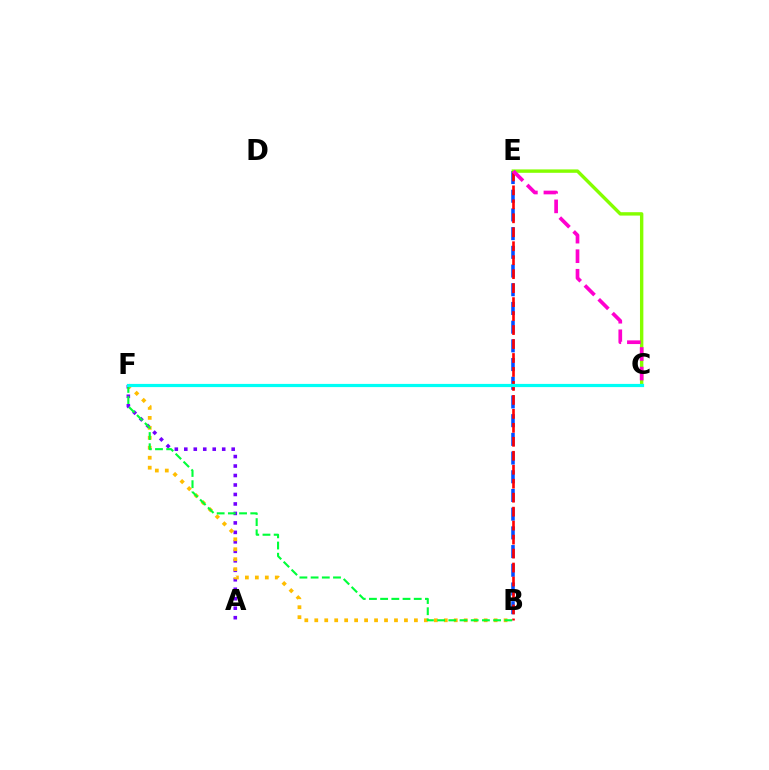{('B', 'E'): [{'color': '#004bff', 'line_style': 'dashed', 'thickness': 2.54}, {'color': '#ff0000', 'line_style': 'dashed', 'thickness': 1.9}], ('C', 'E'): [{'color': '#84ff00', 'line_style': 'solid', 'thickness': 2.45}, {'color': '#ff00cf', 'line_style': 'dashed', 'thickness': 2.66}], ('A', 'F'): [{'color': '#7200ff', 'line_style': 'dotted', 'thickness': 2.58}], ('B', 'F'): [{'color': '#ffbd00', 'line_style': 'dotted', 'thickness': 2.71}, {'color': '#00ff39', 'line_style': 'dashed', 'thickness': 1.52}], ('C', 'F'): [{'color': '#00fff6', 'line_style': 'solid', 'thickness': 2.3}]}